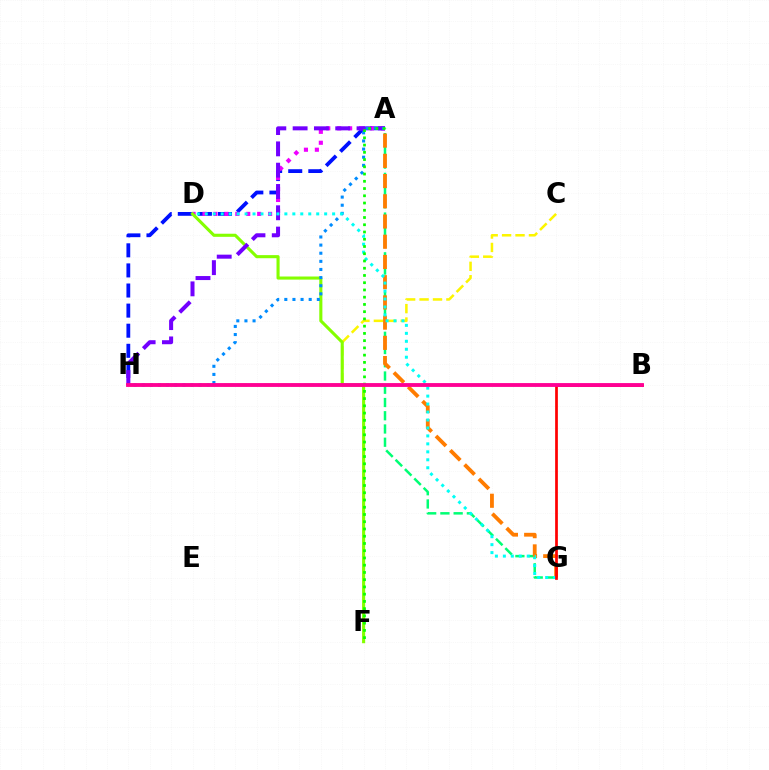{('A', 'H'): [{'color': '#0010ff', 'line_style': 'dashed', 'thickness': 2.73}, {'color': '#7200ff', 'line_style': 'dashed', 'thickness': 2.89}, {'color': '#008cff', 'line_style': 'dotted', 'thickness': 2.21}], ('A', 'G'): [{'color': '#00ff74', 'line_style': 'dashed', 'thickness': 1.8}, {'color': '#ff7c00', 'line_style': 'dashed', 'thickness': 2.75}], ('C', 'H'): [{'color': '#fcf500', 'line_style': 'dashed', 'thickness': 1.82}], ('A', 'D'): [{'color': '#ee00ff', 'line_style': 'dotted', 'thickness': 2.97}], ('D', 'F'): [{'color': '#84ff00', 'line_style': 'solid', 'thickness': 2.23}], ('D', 'G'): [{'color': '#00fff6', 'line_style': 'dotted', 'thickness': 2.16}], ('B', 'G'): [{'color': '#ff0000', 'line_style': 'solid', 'thickness': 1.96}], ('A', 'F'): [{'color': '#08ff00', 'line_style': 'dotted', 'thickness': 1.97}], ('B', 'H'): [{'color': '#ff0094', 'line_style': 'solid', 'thickness': 2.77}]}